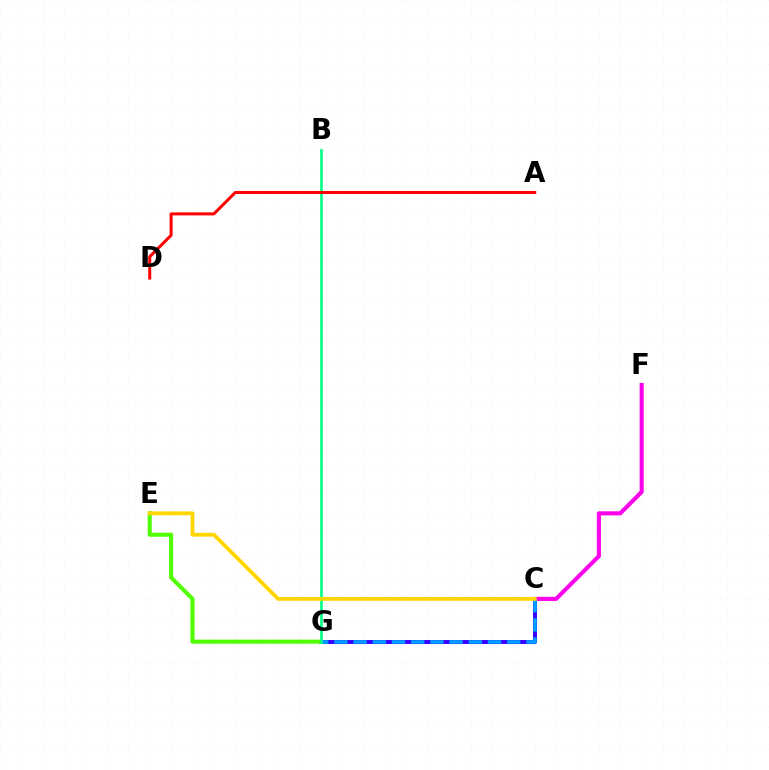{('C', 'G'): [{'color': '#3700ff', 'line_style': 'solid', 'thickness': 2.84}, {'color': '#009eff', 'line_style': 'dashed', 'thickness': 2.61}], ('E', 'G'): [{'color': '#4fff00', 'line_style': 'solid', 'thickness': 2.93}], ('C', 'F'): [{'color': '#ff00ed', 'line_style': 'solid', 'thickness': 2.94}], ('B', 'G'): [{'color': '#00ff86', 'line_style': 'solid', 'thickness': 1.92}], ('A', 'D'): [{'color': '#ff0000', 'line_style': 'solid', 'thickness': 2.18}], ('C', 'E'): [{'color': '#ffd500', 'line_style': 'solid', 'thickness': 2.75}]}